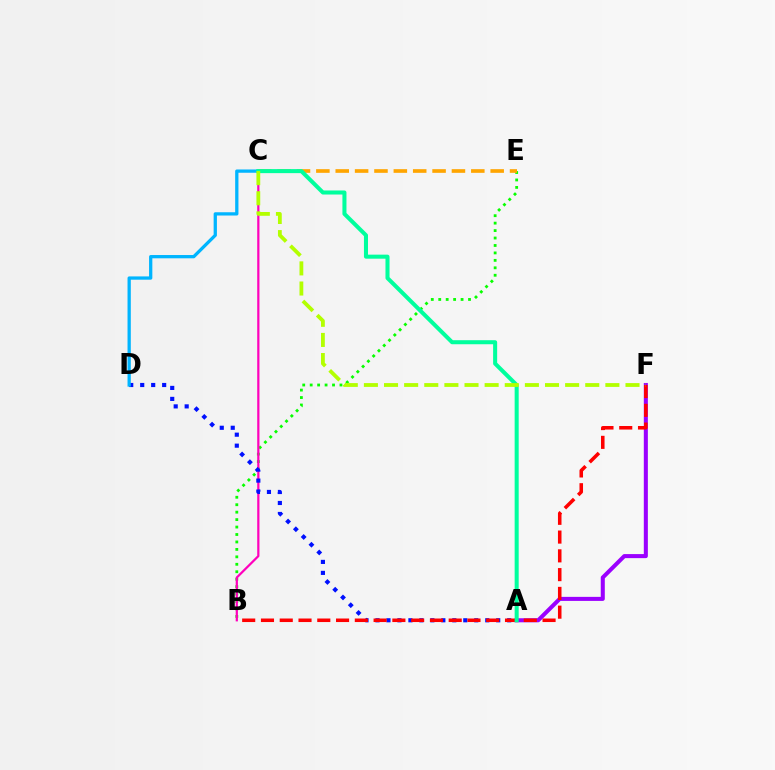{('B', 'E'): [{'color': '#08ff00', 'line_style': 'dotted', 'thickness': 2.02}], ('A', 'F'): [{'color': '#9b00ff', 'line_style': 'solid', 'thickness': 2.91}], ('B', 'C'): [{'color': '#ff00bd', 'line_style': 'solid', 'thickness': 1.6}], ('A', 'D'): [{'color': '#0010ff', 'line_style': 'dotted', 'thickness': 2.98}], ('B', 'F'): [{'color': '#ff0000', 'line_style': 'dashed', 'thickness': 2.55}], ('C', 'D'): [{'color': '#00b5ff', 'line_style': 'solid', 'thickness': 2.36}], ('C', 'E'): [{'color': '#ffa500', 'line_style': 'dashed', 'thickness': 2.63}], ('A', 'C'): [{'color': '#00ff9d', 'line_style': 'solid', 'thickness': 2.91}], ('C', 'F'): [{'color': '#b3ff00', 'line_style': 'dashed', 'thickness': 2.73}]}